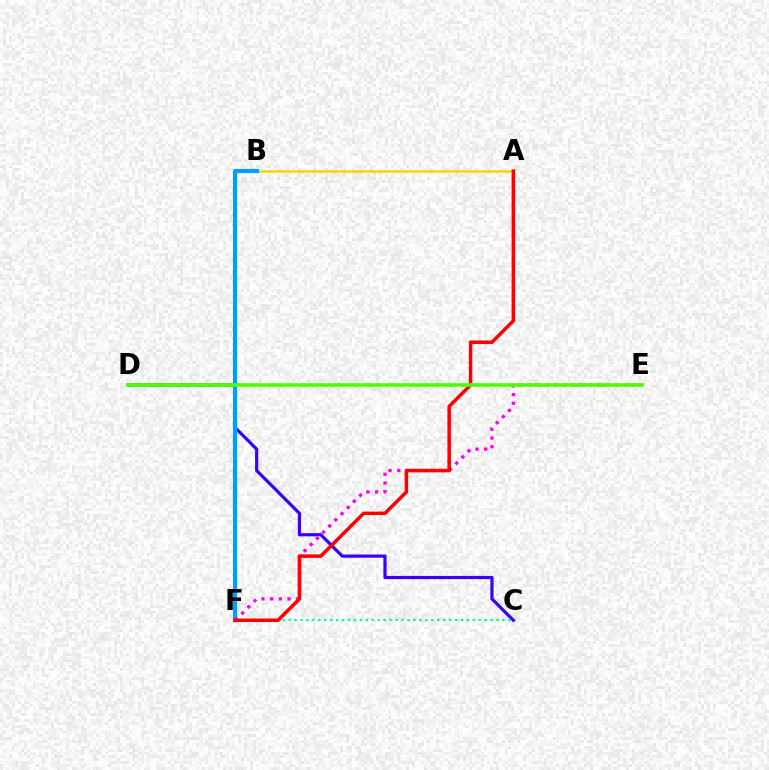{('C', 'D'): [{'color': '#3700ff', 'line_style': 'solid', 'thickness': 2.29}], ('A', 'B'): [{'color': '#ffd500', 'line_style': 'solid', 'thickness': 1.82}], ('C', 'F'): [{'color': '#00ff86', 'line_style': 'dotted', 'thickness': 1.61}], ('B', 'F'): [{'color': '#009eff', 'line_style': 'solid', 'thickness': 3.0}], ('E', 'F'): [{'color': '#ff00ed', 'line_style': 'dotted', 'thickness': 2.37}], ('A', 'F'): [{'color': '#ff0000', 'line_style': 'solid', 'thickness': 2.52}], ('D', 'E'): [{'color': '#4fff00', 'line_style': 'solid', 'thickness': 2.62}]}